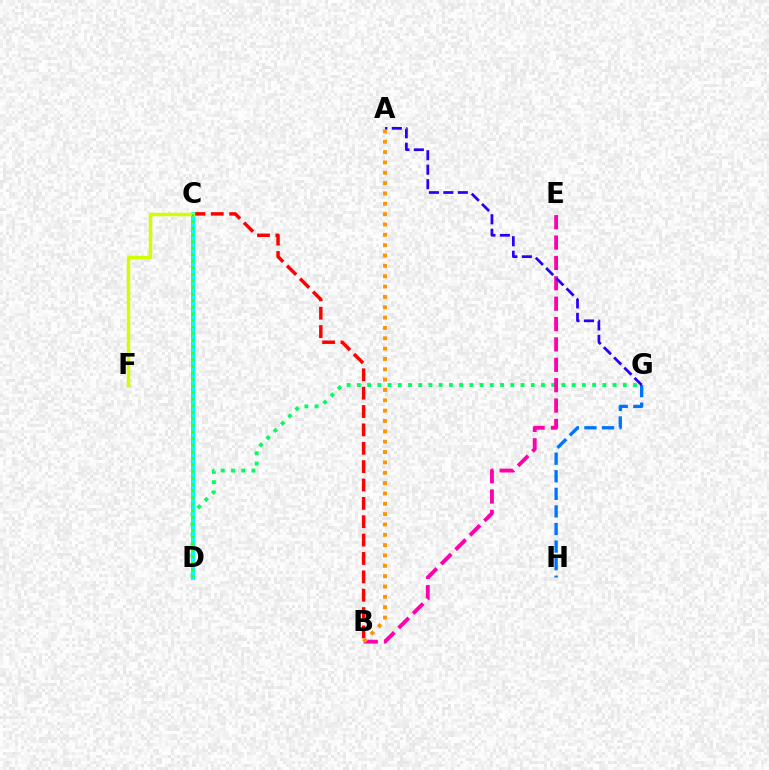{('B', 'C'): [{'color': '#ff0000', 'line_style': 'dashed', 'thickness': 2.5}], ('D', 'G'): [{'color': '#00ff5c', 'line_style': 'dotted', 'thickness': 2.78}], ('C', 'D'): [{'color': '#b900ff', 'line_style': 'solid', 'thickness': 2.68}, {'color': '#00fff6', 'line_style': 'solid', 'thickness': 2.83}, {'color': '#3dff00', 'line_style': 'dotted', 'thickness': 1.78}], ('B', 'E'): [{'color': '#ff00ac', 'line_style': 'dashed', 'thickness': 2.77}], ('G', 'H'): [{'color': '#0074ff', 'line_style': 'dashed', 'thickness': 2.39}], ('A', 'G'): [{'color': '#2500ff', 'line_style': 'dashed', 'thickness': 1.96}], ('C', 'F'): [{'color': '#d1ff00', 'line_style': 'solid', 'thickness': 2.48}], ('A', 'B'): [{'color': '#ff9400', 'line_style': 'dotted', 'thickness': 2.81}]}